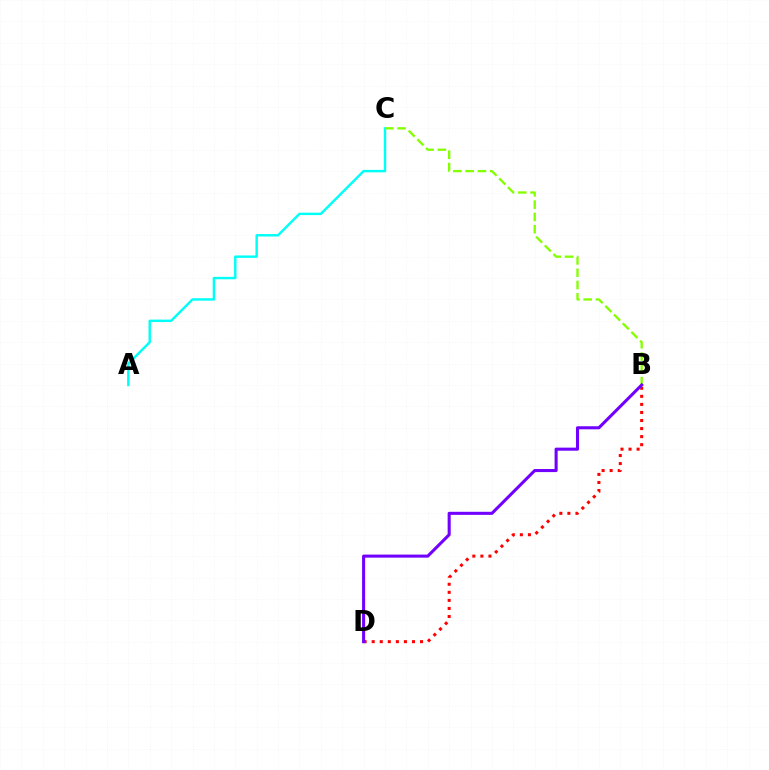{('A', 'C'): [{'color': '#00fff6', 'line_style': 'solid', 'thickness': 1.75}], ('B', 'D'): [{'color': '#ff0000', 'line_style': 'dotted', 'thickness': 2.19}, {'color': '#7200ff', 'line_style': 'solid', 'thickness': 2.21}], ('B', 'C'): [{'color': '#84ff00', 'line_style': 'dashed', 'thickness': 1.67}]}